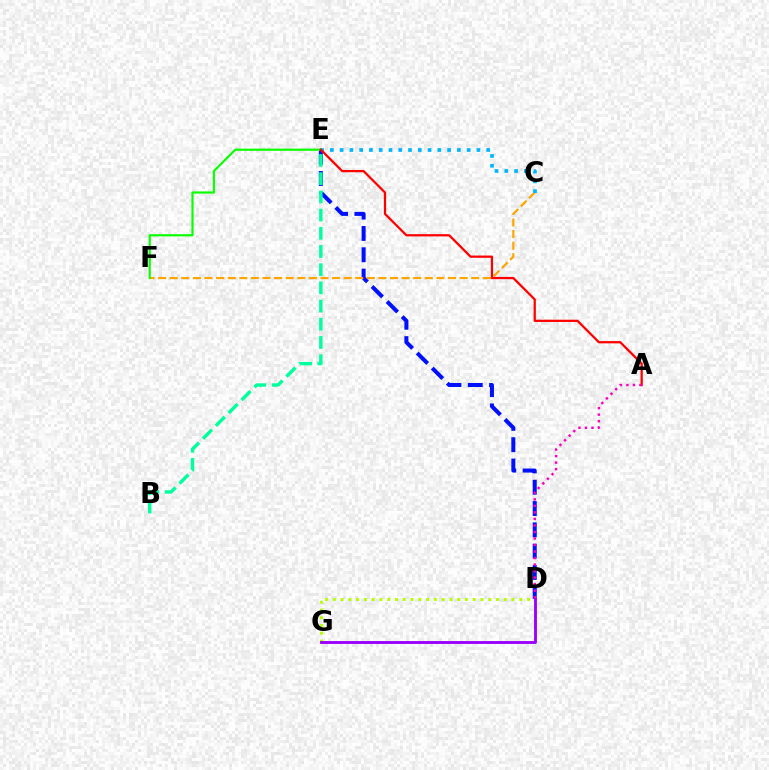{('D', 'G'): [{'color': '#b3ff00', 'line_style': 'dotted', 'thickness': 2.11}, {'color': '#9b00ff', 'line_style': 'solid', 'thickness': 2.07}], ('D', 'E'): [{'color': '#0010ff', 'line_style': 'dashed', 'thickness': 2.89}], ('C', 'F'): [{'color': '#ffa500', 'line_style': 'dashed', 'thickness': 1.58}], ('B', 'E'): [{'color': '#00ff9d', 'line_style': 'dashed', 'thickness': 2.47}], ('C', 'E'): [{'color': '#00b5ff', 'line_style': 'dotted', 'thickness': 2.66}], ('E', 'F'): [{'color': '#08ff00', 'line_style': 'solid', 'thickness': 1.56}], ('A', 'E'): [{'color': '#ff0000', 'line_style': 'solid', 'thickness': 1.62}], ('A', 'D'): [{'color': '#ff00bd', 'line_style': 'dotted', 'thickness': 1.77}]}